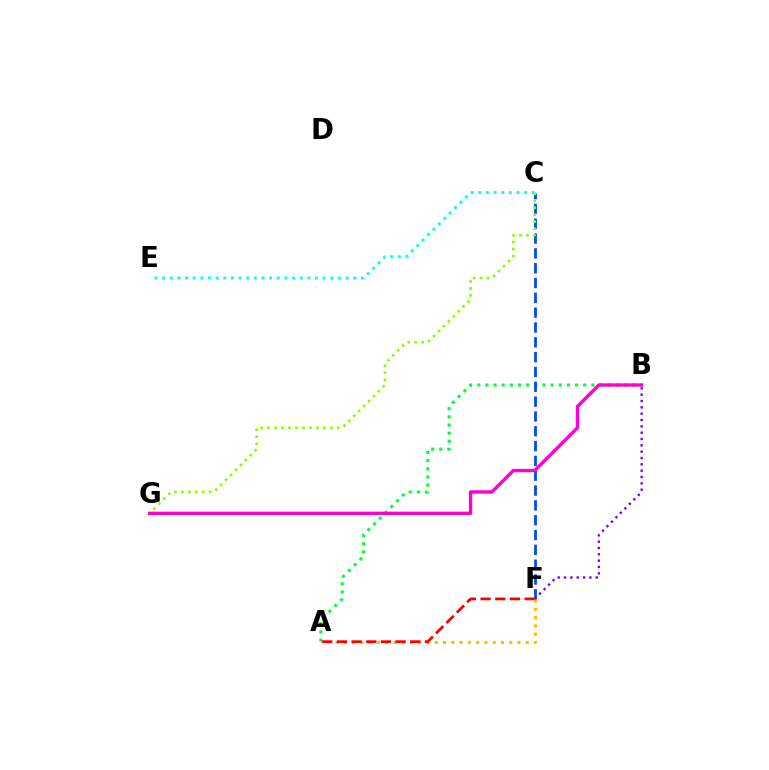{('A', 'B'): [{'color': '#00ff39', 'line_style': 'dotted', 'thickness': 2.21}], ('C', 'F'): [{'color': '#004bff', 'line_style': 'dashed', 'thickness': 2.01}], ('A', 'F'): [{'color': '#ffbd00', 'line_style': 'dotted', 'thickness': 2.25}, {'color': '#ff0000', 'line_style': 'dashed', 'thickness': 1.99}], ('C', 'G'): [{'color': '#84ff00', 'line_style': 'dotted', 'thickness': 1.89}], ('C', 'E'): [{'color': '#00fff6', 'line_style': 'dotted', 'thickness': 2.08}], ('B', 'F'): [{'color': '#7200ff', 'line_style': 'dotted', 'thickness': 1.72}], ('B', 'G'): [{'color': '#ff00cf', 'line_style': 'solid', 'thickness': 2.42}]}